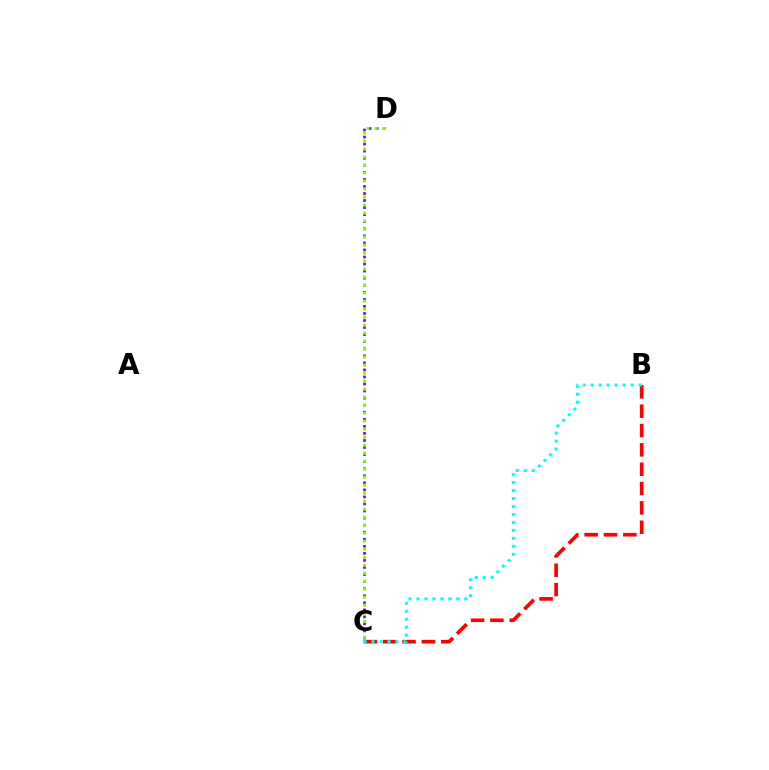{('B', 'C'): [{'color': '#ff0000', 'line_style': 'dashed', 'thickness': 2.63}, {'color': '#00fff6', 'line_style': 'dotted', 'thickness': 2.16}], ('C', 'D'): [{'color': '#7200ff', 'line_style': 'dotted', 'thickness': 1.92}, {'color': '#84ff00', 'line_style': 'dotted', 'thickness': 2.17}]}